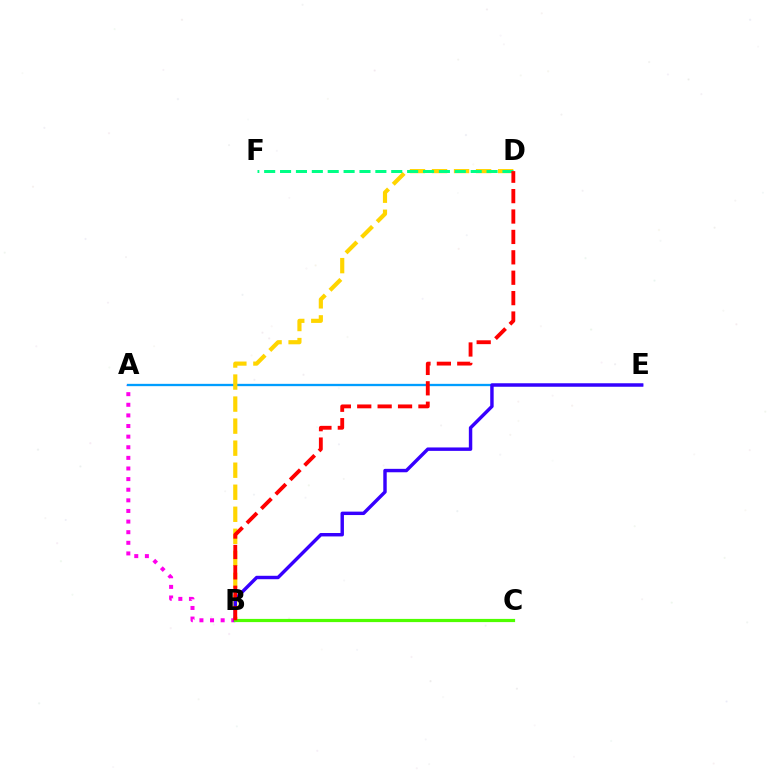{('A', 'B'): [{'color': '#ff00ed', 'line_style': 'dotted', 'thickness': 2.88}], ('A', 'E'): [{'color': '#009eff', 'line_style': 'solid', 'thickness': 1.67}], ('B', 'D'): [{'color': '#ffd500', 'line_style': 'dashed', 'thickness': 2.99}, {'color': '#ff0000', 'line_style': 'dashed', 'thickness': 2.77}], ('B', 'E'): [{'color': '#3700ff', 'line_style': 'solid', 'thickness': 2.47}], ('D', 'F'): [{'color': '#00ff86', 'line_style': 'dashed', 'thickness': 2.16}], ('B', 'C'): [{'color': '#4fff00', 'line_style': 'solid', 'thickness': 2.3}]}